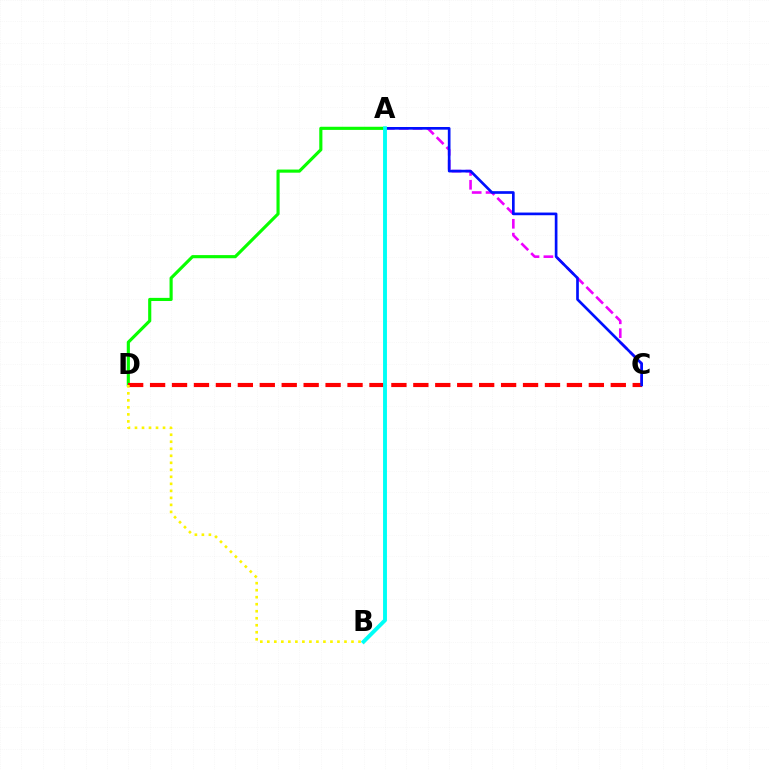{('A', 'D'): [{'color': '#08ff00', 'line_style': 'solid', 'thickness': 2.26}], ('A', 'C'): [{'color': '#ee00ff', 'line_style': 'dashed', 'thickness': 1.88}, {'color': '#0010ff', 'line_style': 'solid', 'thickness': 1.92}], ('C', 'D'): [{'color': '#ff0000', 'line_style': 'dashed', 'thickness': 2.98}], ('B', 'D'): [{'color': '#fcf500', 'line_style': 'dotted', 'thickness': 1.91}], ('A', 'B'): [{'color': '#00fff6', 'line_style': 'solid', 'thickness': 2.8}]}